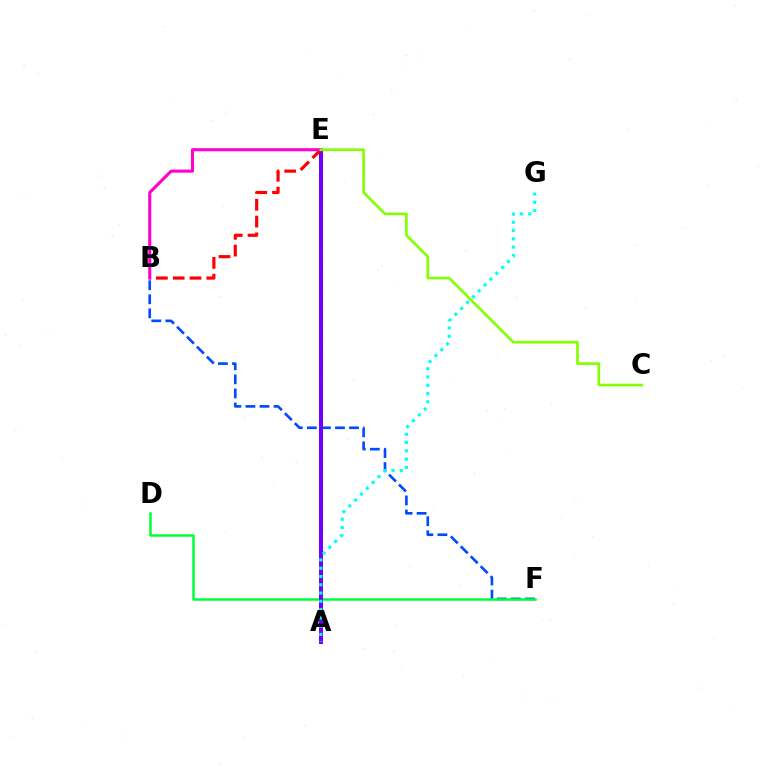{('B', 'F'): [{'color': '#004bff', 'line_style': 'dashed', 'thickness': 1.91}], ('D', 'F'): [{'color': '#00ff39', 'line_style': 'solid', 'thickness': 1.8}], ('A', 'E'): [{'color': '#ffbd00', 'line_style': 'dashed', 'thickness': 2.28}, {'color': '#7200ff', 'line_style': 'solid', 'thickness': 2.88}], ('A', 'G'): [{'color': '#00fff6', 'line_style': 'dotted', 'thickness': 2.25}], ('B', 'E'): [{'color': '#ff0000', 'line_style': 'dashed', 'thickness': 2.28}, {'color': '#ff00cf', 'line_style': 'solid', 'thickness': 2.22}], ('C', 'E'): [{'color': '#84ff00', 'line_style': 'solid', 'thickness': 1.91}]}